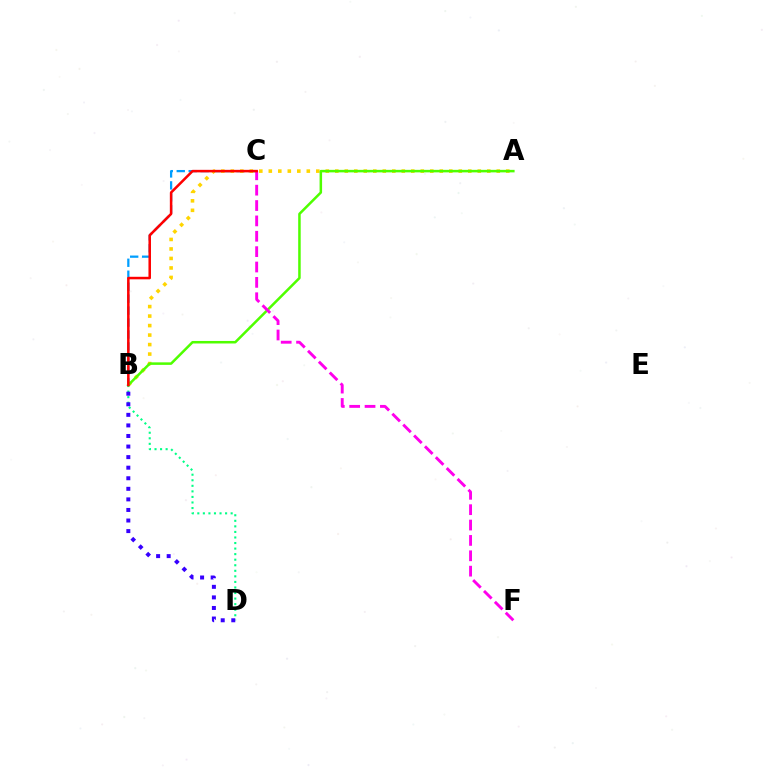{('B', 'C'): [{'color': '#009eff', 'line_style': 'dashed', 'thickness': 1.62}, {'color': '#ff0000', 'line_style': 'solid', 'thickness': 1.82}], ('B', 'D'): [{'color': '#00ff86', 'line_style': 'dotted', 'thickness': 1.51}, {'color': '#3700ff', 'line_style': 'dotted', 'thickness': 2.87}], ('A', 'B'): [{'color': '#ffd500', 'line_style': 'dotted', 'thickness': 2.58}, {'color': '#4fff00', 'line_style': 'solid', 'thickness': 1.81}], ('C', 'F'): [{'color': '#ff00ed', 'line_style': 'dashed', 'thickness': 2.09}]}